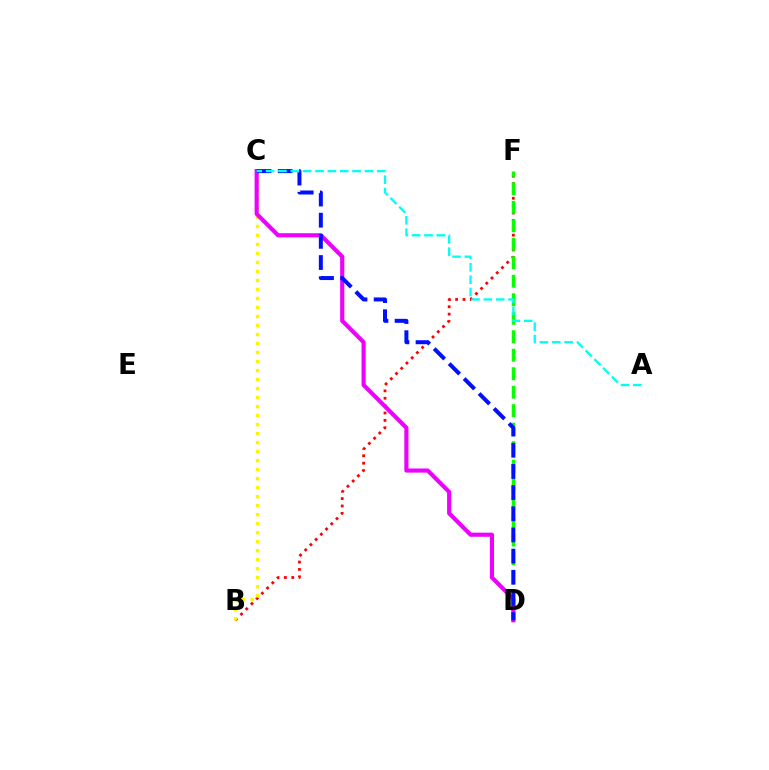{('B', 'F'): [{'color': '#ff0000', 'line_style': 'dotted', 'thickness': 2.01}], ('D', 'F'): [{'color': '#08ff00', 'line_style': 'dashed', 'thickness': 2.51}], ('B', 'C'): [{'color': '#fcf500', 'line_style': 'dotted', 'thickness': 2.45}], ('C', 'D'): [{'color': '#ee00ff', 'line_style': 'solid', 'thickness': 2.98}, {'color': '#0010ff', 'line_style': 'dashed', 'thickness': 2.88}], ('A', 'C'): [{'color': '#00fff6', 'line_style': 'dashed', 'thickness': 1.68}]}